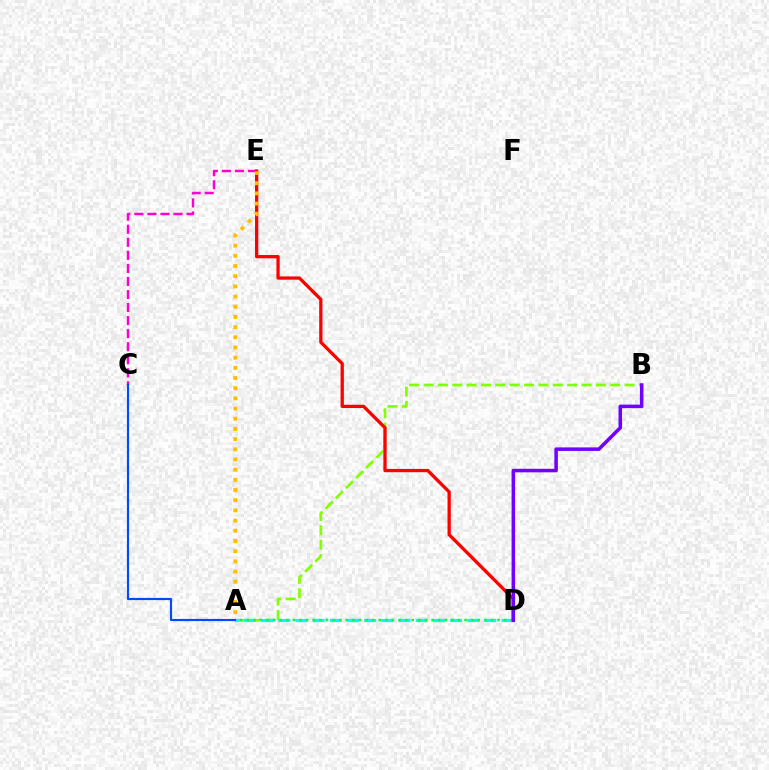{('C', 'E'): [{'color': '#ff00cf', 'line_style': 'dashed', 'thickness': 1.77}], ('A', 'B'): [{'color': '#84ff00', 'line_style': 'dashed', 'thickness': 1.95}], ('D', 'E'): [{'color': '#ff0000', 'line_style': 'solid', 'thickness': 2.36}], ('A', 'D'): [{'color': '#00fff6', 'line_style': 'dashed', 'thickness': 2.33}, {'color': '#00ff39', 'line_style': 'dotted', 'thickness': 1.79}], ('B', 'D'): [{'color': '#7200ff', 'line_style': 'solid', 'thickness': 2.55}], ('A', 'C'): [{'color': '#004bff', 'line_style': 'solid', 'thickness': 1.56}], ('A', 'E'): [{'color': '#ffbd00', 'line_style': 'dotted', 'thickness': 2.77}]}